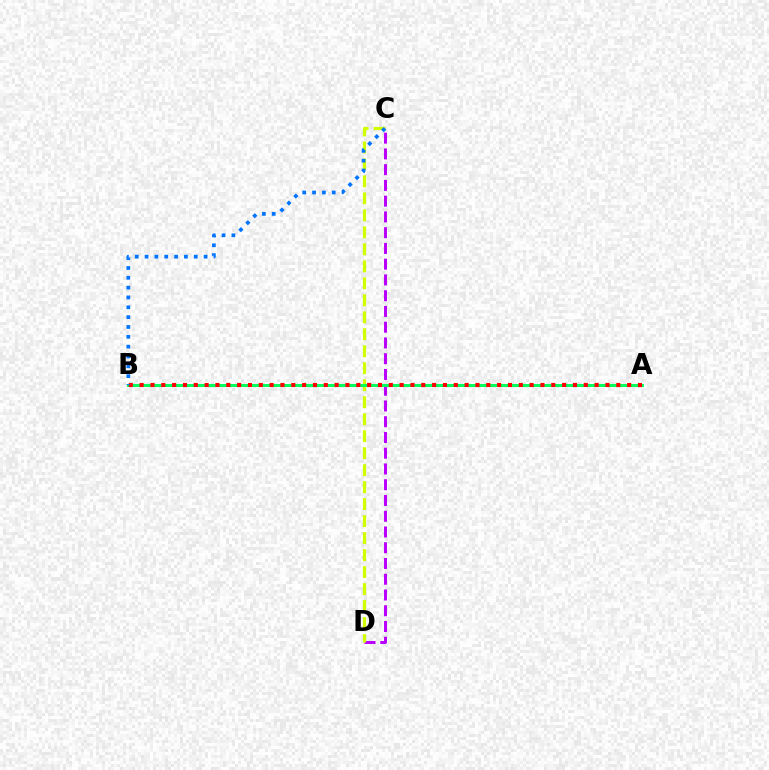{('C', 'D'): [{'color': '#b900ff', 'line_style': 'dashed', 'thickness': 2.14}, {'color': '#d1ff00', 'line_style': 'dashed', 'thickness': 2.31}], ('A', 'B'): [{'color': '#00ff5c', 'line_style': 'solid', 'thickness': 2.14}, {'color': '#ff0000', 'line_style': 'dotted', 'thickness': 2.94}], ('B', 'C'): [{'color': '#0074ff', 'line_style': 'dotted', 'thickness': 2.67}]}